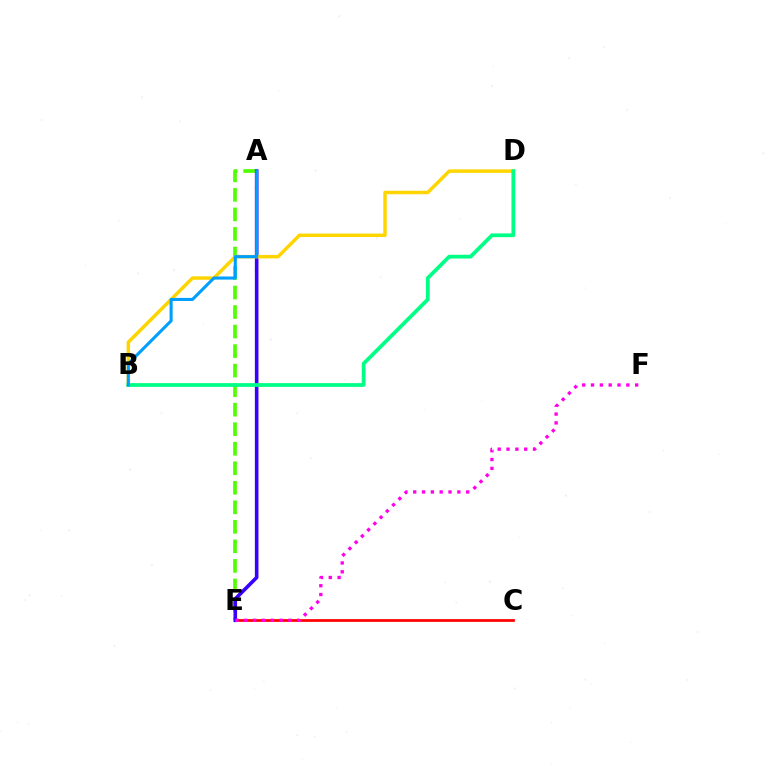{('C', 'E'): [{'color': '#ff0000', 'line_style': 'solid', 'thickness': 1.97}], ('A', 'E'): [{'color': '#4fff00', 'line_style': 'dashed', 'thickness': 2.65}, {'color': '#3700ff', 'line_style': 'solid', 'thickness': 2.6}], ('B', 'D'): [{'color': '#ffd500', 'line_style': 'solid', 'thickness': 2.5}, {'color': '#00ff86', 'line_style': 'solid', 'thickness': 2.71}], ('E', 'F'): [{'color': '#ff00ed', 'line_style': 'dotted', 'thickness': 2.4}], ('A', 'B'): [{'color': '#009eff', 'line_style': 'solid', 'thickness': 2.22}]}